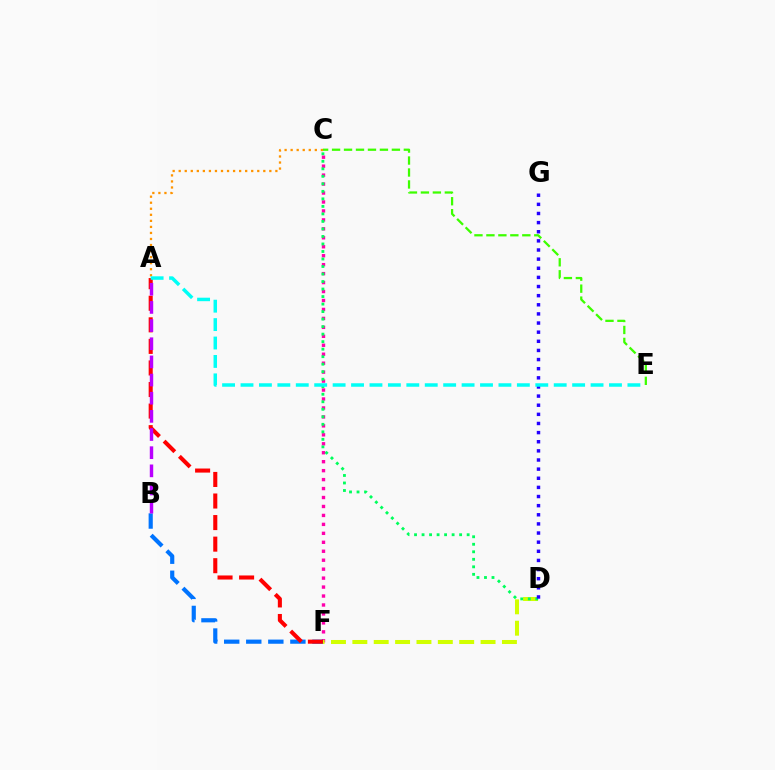{('C', 'E'): [{'color': '#3dff00', 'line_style': 'dashed', 'thickness': 1.63}], ('C', 'F'): [{'color': '#ff00ac', 'line_style': 'dotted', 'thickness': 2.43}], ('D', 'F'): [{'color': '#d1ff00', 'line_style': 'dashed', 'thickness': 2.9}], ('A', 'C'): [{'color': '#ff9400', 'line_style': 'dotted', 'thickness': 1.64}], ('C', 'D'): [{'color': '#00ff5c', 'line_style': 'dotted', 'thickness': 2.04}], ('B', 'F'): [{'color': '#0074ff', 'line_style': 'dashed', 'thickness': 3.0}], ('A', 'F'): [{'color': '#ff0000', 'line_style': 'dashed', 'thickness': 2.93}], ('A', 'B'): [{'color': '#b900ff', 'line_style': 'dashed', 'thickness': 2.47}], ('D', 'G'): [{'color': '#2500ff', 'line_style': 'dotted', 'thickness': 2.48}], ('A', 'E'): [{'color': '#00fff6', 'line_style': 'dashed', 'thickness': 2.5}]}